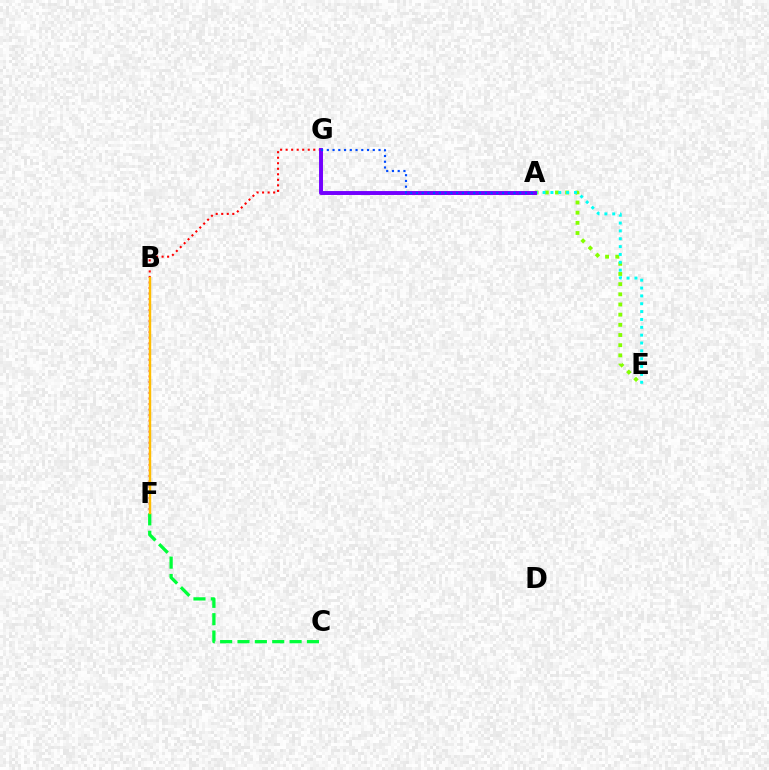{('F', 'G'): [{'color': '#ff0000', 'line_style': 'dotted', 'thickness': 1.5}], ('A', 'E'): [{'color': '#84ff00', 'line_style': 'dotted', 'thickness': 2.76}, {'color': '#00fff6', 'line_style': 'dotted', 'thickness': 2.13}], ('A', 'G'): [{'color': '#ff00cf', 'line_style': 'solid', 'thickness': 1.86}, {'color': '#7200ff', 'line_style': 'solid', 'thickness': 2.81}, {'color': '#004bff', 'line_style': 'dotted', 'thickness': 1.56}], ('C', 'F'): [{'color': '#00ff39', 'line_style': 'dashed', 'thickness': 2.36}], ('B', 'F'): [{'color': '#ffbd00', 'line_style': 'solid', 'thickness': 1.75}]}